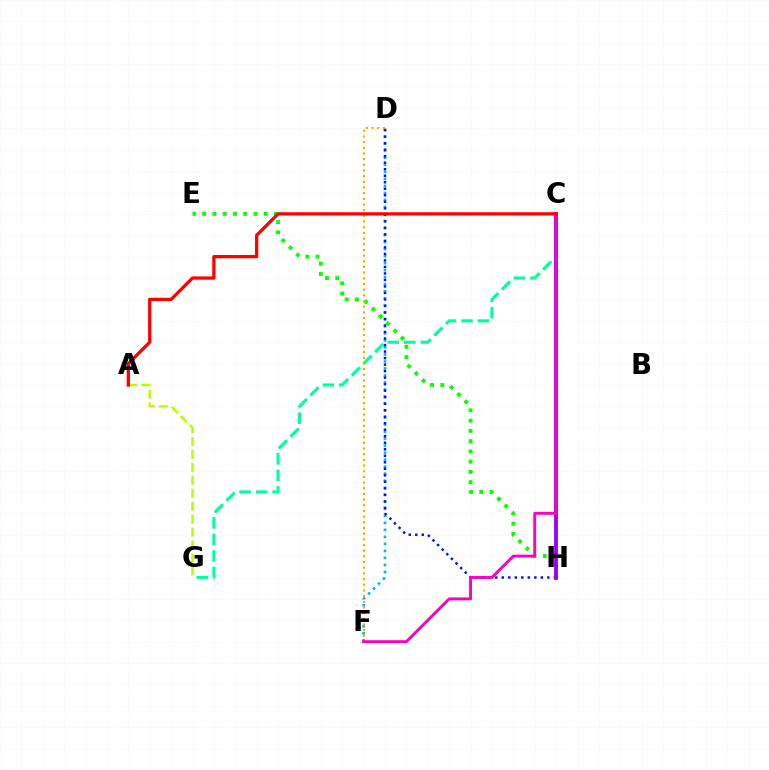{('D', 'F'): [{'color': '#00b5ff', 'line_style': 'dotted', 'thickness': 1.91}, {'color': '#ffa500', 'line_style': 'dotted', 'thickness': 1.54}], ('D', 'H'): [{'color': '#0010ff', 'line_style': 'dotted', 'thickness': 1.77}], ('C', 'G'): [{'color': '#00ff9d', 'line_style': 'dashed', 'thickness': 2.24}], ('E', 'H'): [{'color': '#08ff00', 'line_style': 'dotted', 'thickness': 2.79}], ('A', 'G'): [{'color': '#b3ff00', 'line_style': 'dashed', 'thickness': 1.76}], ('C', 'H'): [{'color': '#9b00ff', 'line_style': 'solid', 'thickness': 2.77}], ('C', 'F'): [{'color': '#ff00bd', 'line_style': 'solid', 'thickness': 2.1}], ('A', 'C'): [{'color': '#ff0000', 'line_style': 'solid', 'thickness': 2.36}]}